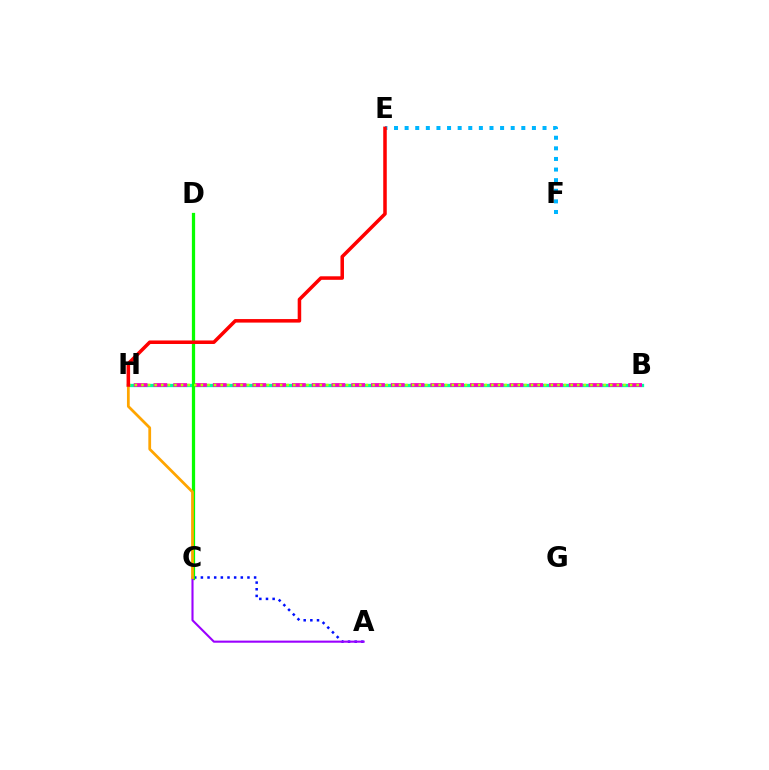{('B', 'H'): [{'color': '#00ff9d', 'line_style': 'solid', 'thickness': 2.38}, {'color': '#ff00bd', 'line_style': 'dashed', 'thickness': 2.69}, {'color': '#b3ff00', 'line_style': 'dotted', 'thickness': 1.79}], ('A', 'C'): [{'color': '#0010ff', 'line_style': 'dotted', 'thickness': 1.81}, {'color': '#9b00ff', 'line_style': 'solid', 'thickness': 1.51}], ('C', 'D'): [{'color': '#08ff00', 'line_style': 'solid', 'thickness': 2.34}], ('E', 'F'): [{'color': '#00b5ff', 'line_style': 'dotted', 'thickness': 2.88}], ('C', 'H'): [{'color': '#ffa500', 'line_style': 'solid', 'thickness': 1.98}], ('E', 'H'): [{'color': '#ff0000', 'line_style': 'solid', 'thickness': 2.54}]}